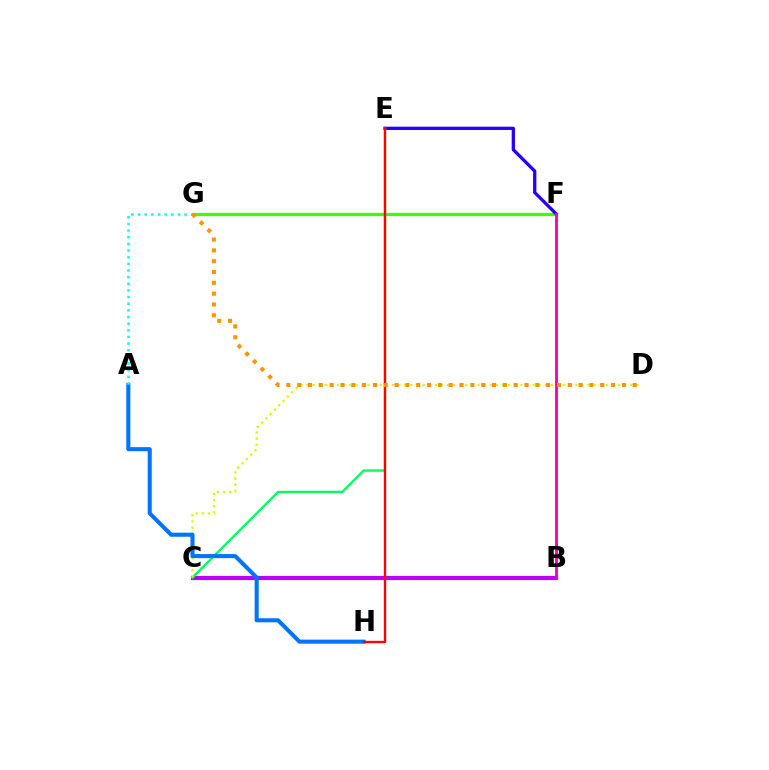{('F', 'G'): [{'color': '#3dff00', 'line_style': 'solid', 'thickness': 2.33}], ('B', 'C'): [{'color': '#b900ff', 'line_style': 'solid', 'thickness': 3.0}], ('E', 'F'): [{'color': '#2500ff', 'line_style': 'solid', 'thickness': 2.36}], ('C', 'E'): [{'color': '#00ff5c', 'line_style': 'solid', 'thickness': 1.7}], ('C', 'D'): [{'color': '#d1ff00', 'line_style': 'dotted', 'thickness': 1.66}], ('B', 'F'): [{'color': '#ff00ac', 'line_style': 'solid', 'thickness': 2.06}], ('A', 'H'): [{'color': '#0074ff', 'line_style': 'solid', 'thickness': 2.93}], ('E', 'H'): [{'color': '#ff0000', 'line_style': 'solid', 'thickness': 1.7}], ('A', 'G'): [{'color': '#00fff6', 'line_style': 'dotted', 'thickness': 1.81}], ('D', 'G'): [{'color': '#ff9400', 'line_style': 'dotted', 'thickness': 2.94}]}